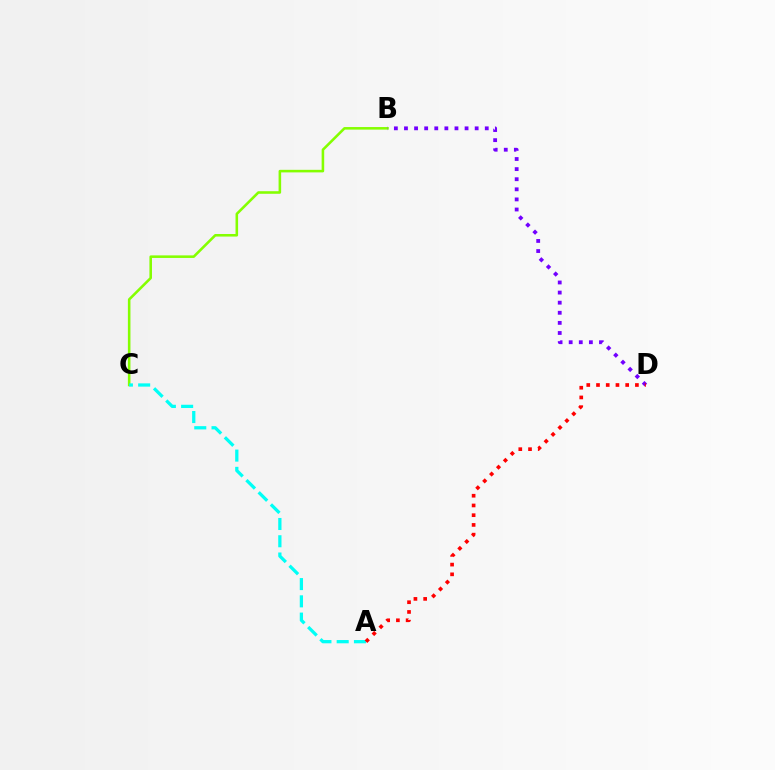{('B', 'C'): [{'color': '#84ff00', 'line_style': 'solid', 'thickness': 1.85}], ('A', 'C'): [{'color': '#00fff6', 'line_style': 'dashed', 'thickness': 2.35}], ('B', 'D'): [{'color': '#7200ff', 'line_style': 'dotted', 'thickness': 2.74}], ('A', 'D'): [{'color': '#ff0000', 'line_style': 'dotted', 'thickness': 2.64}]}